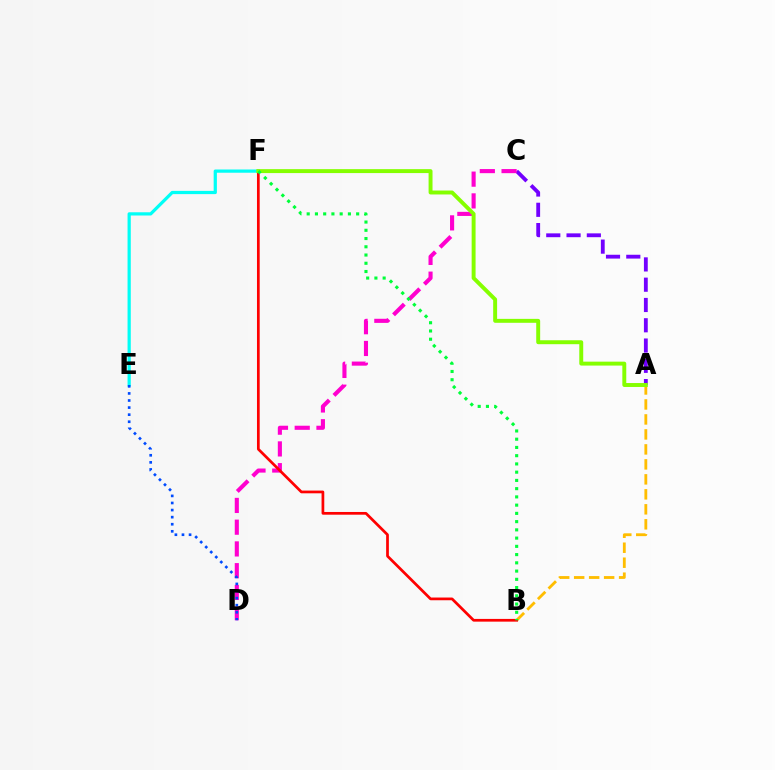{('A', 'B'): [{'color': '#ffbd00', 'line_style': 'dashed', 'thickness': 2.04}], ('A', 'C'): [{'color': '#7200ff', 'line_style': 'dashed', 'thickness': 2.76}], ('E', 'F'): [{'color': '#00fff6', 'line_style': 'solid', 'thickness': 2.32}], ('C', 'D'): [{'color': '#ff00cf', 'line_style': 'dashed', 'thickness': 2.95}], ('B', 'F'): [{'color': '#ff0000', 'line_style': 'solid', 'thickness': 1.96}, {'color': '#00ff39', 'line_style': 'dotted', 'thickness': 2.24}], ('A', 'F'): [{'color': '#84ff00', 'line_style': 'solid', 'thickness': 2.83}], ('D', 'E'): [{'color': '#004bff', 'line_style': 'dotted', 'thickness': 1.92}]}